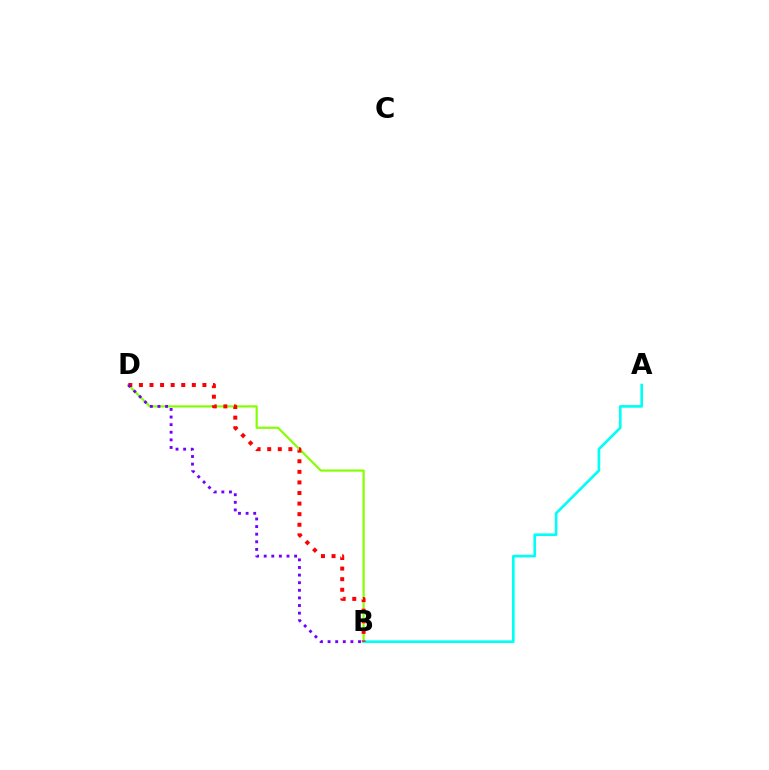{('B', 'D'): [{'color': '#84ff00', 'line_style': 'solid', 'thickness': 1.57}, {'color': '#ff0000', 'line_style': 'dotted', 'thickness': 2.88}, {'color': '#7200ff', 'line_style': 'dotted', 'thickness': 2.07}], ('A', 'B'): [{'color': '#00fff6', 'line_style': 'solid', 'thickness': 1.9}]}